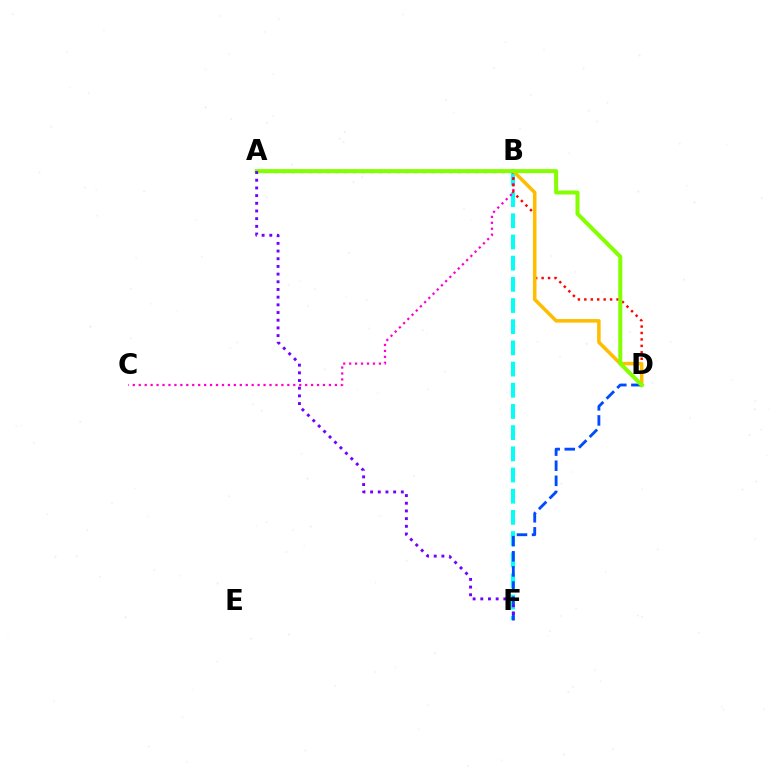{('B', 'F'): [{'color': '#00fff6', 'line_style': 'dashed', 'thickness': 2.88}], ('A', 'B'): [{'color': '#00ff39', 'line_style': 'dotted', 'thickness': 2.38}], ('B', 'C'): [{'color': '#ff00cf', 'line_style': 'dotted', 'thickness': 1.61}], ('B', 'D'): [{'color': '#ff0000', 'line_style': 'dotted', 'thickness': 1.75}, {'color': '#ffbd00', 'line_style': 'solid', 'thickness': 2.55}], ('D', 'F'): [{'color': '#004bff', 'line_style': 'dashed', 'thickness': 2.05}], ('A', 'D'): [{'color': '#84ff00', 'line_style': 'solid', 'thickness': 2.88}], ('A', 'F'): [{'color': '#7200ff', 'line_style': 'dotted', 'thickness': 2.09}]}